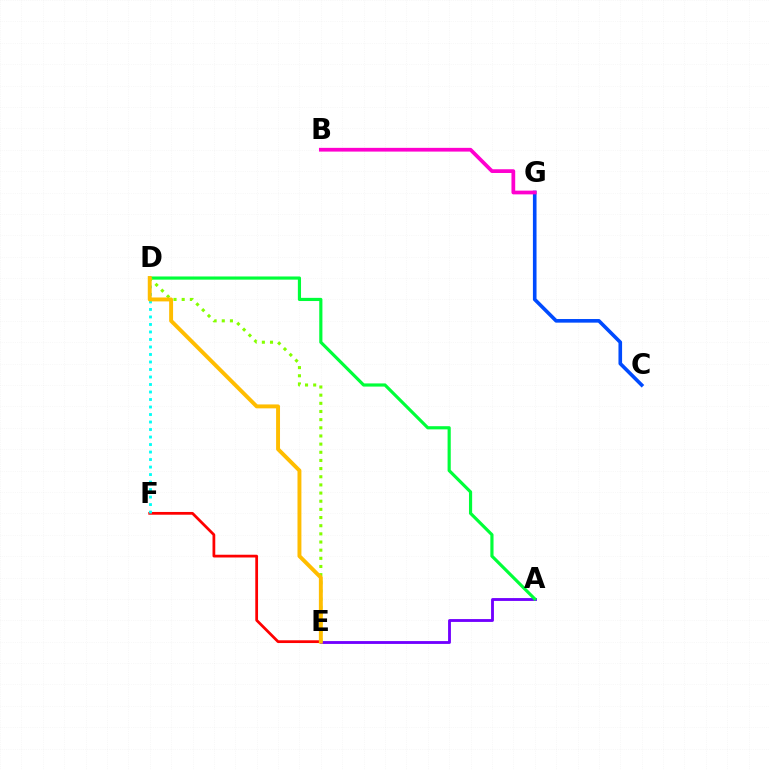{('E', 'F'): [{'color': '#ff0000', 'line_style': 'solid', 'thickness': 1.98}], ('A', 'E'): [{'color': '#7200ff', 'line_style': 'solid', 'thickness': 2.05}], ('A', 'D'): [{'color': '#00ff39', 'line_style': 'solid', 'thickness': 2.28}], ('C', 'G'): [{'color': '#004bff', 'line_style': 'solid', 'thickness': 2.6}], ('D', 'F'): [{'color': '#00fff6', 'line_style': 'dotted', 'thickness': 2.04}], ('B', 'G'): [{'color': '#ff00cf', 'line_style': 'solid', 'thickness': 2.69}], ('D', 'E'): [{'color': '#84ff00', 'line_style': 'dotted', 'thickness': 2.22}, {'color': '#ffbd00', 'line_style': 'solid', 'thickness': 2.82}]}